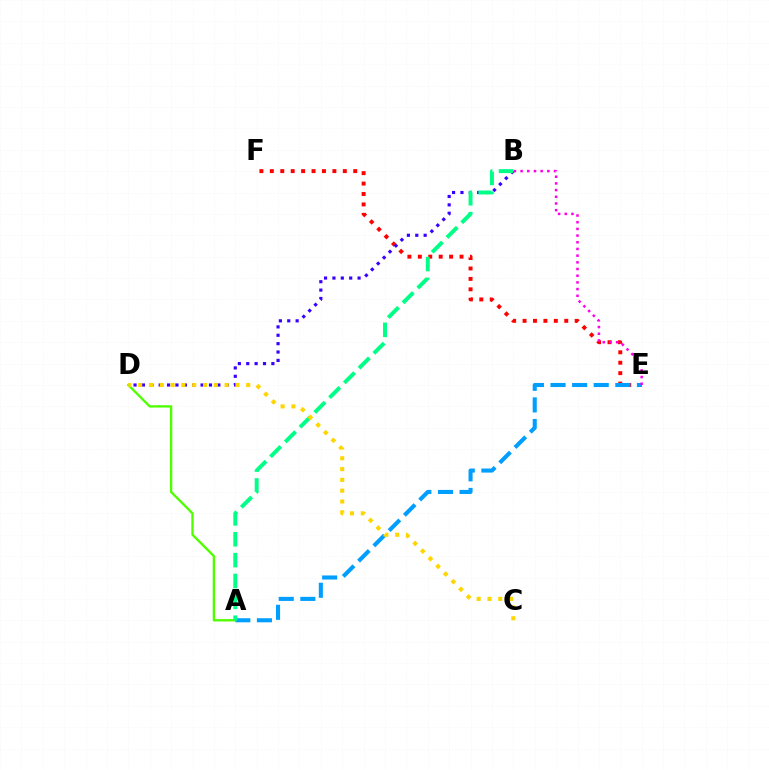{('E', 'F'): [{'color': '#ff0000', 'line_style': 'dotted', 'thickness': 2.83}], ('A', 'E'): [{'color': '#009eff', 'line_style': 'dashed', 'thickness': 2.93}], ('A', 'D'): [{'color': '#4fff00', 'line_style': 'solid', 'thickness': 1.69}], ('B', 'D'): [{'color': '#3700ff', 'line_style': 'dotted', 'thickness': 2.28}], ('A', 'B'): [{'color': '#00ff86', 'line_style': 'dashed', 'thickness': 2.84}], ('B', 'E'): [{'color': '#ff00ed', 'line_style': 'dotted', 'thickness': 1.82}], ('C', 'D'): [{'color': '#ffd500', 'line_style': 'dotted', 'thickness': 2.94}]}